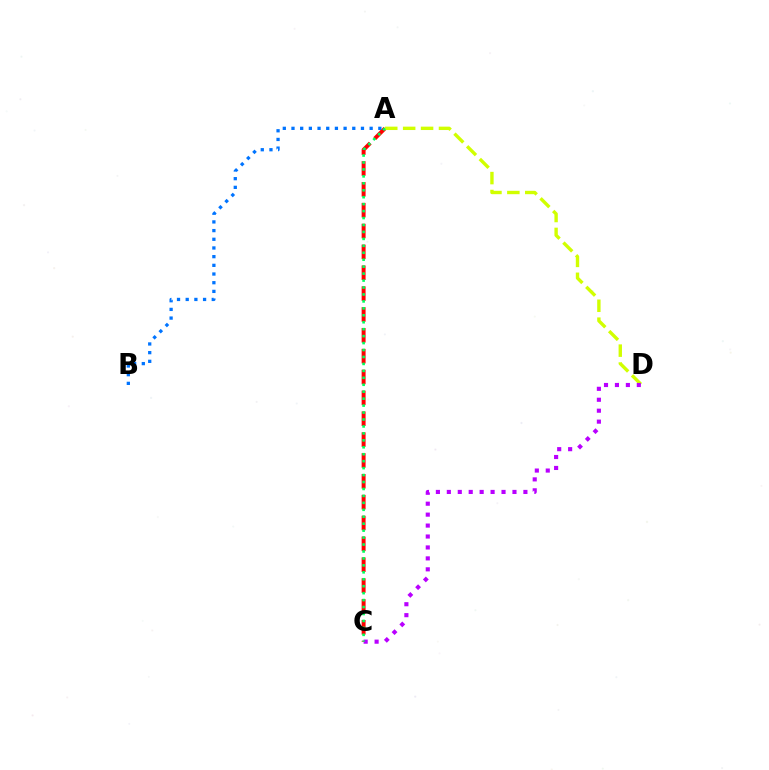{('A', 'C'): [{'color': '#ff0000', 'line_style': 'dashed', 'thickness': 2.83}, {'color': '#00ff5c', 'line_style': 'dotted', 'thickness': 1.89}], ('A', 'B'): [{'color': '#0074ff', 'line_style': 'dotted', 'thickness': 2.36}], ('A', 'D'): [{'color': '#d1ff00', 'line_style': 'dashed', 'thickness': 2.43}], ('C', 'D'): [{'color': '#b900ff', 'line_style': 'dotted', 'thickness': 2.97}]}